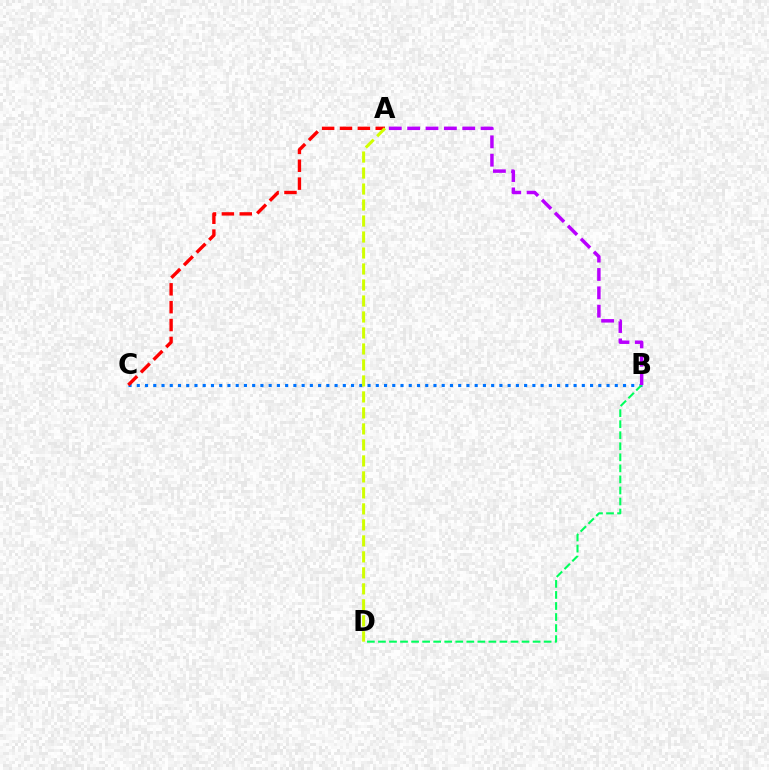{('B', 'C'): [{'color': '#0074ff', 'line_style': 'dotted', 'thickness': 2.24}], ('B', 'D'): [{'color': '#00ff5c', 'line_style': 'dashed', 'thickness': 1.5}], ('A', 'C'): [{'color': '#ff0000', 'line_style': 'dashed', 'thickness': 2.43}], ('A', 'B'): [{'color': '#b900ff', 'line_style': 'dashed', 'thickness': 2.49}], ('A', 'D'): [{'color': '#d1ff00', 'line_style': 'dashed', 'thickness': 2.17}]}